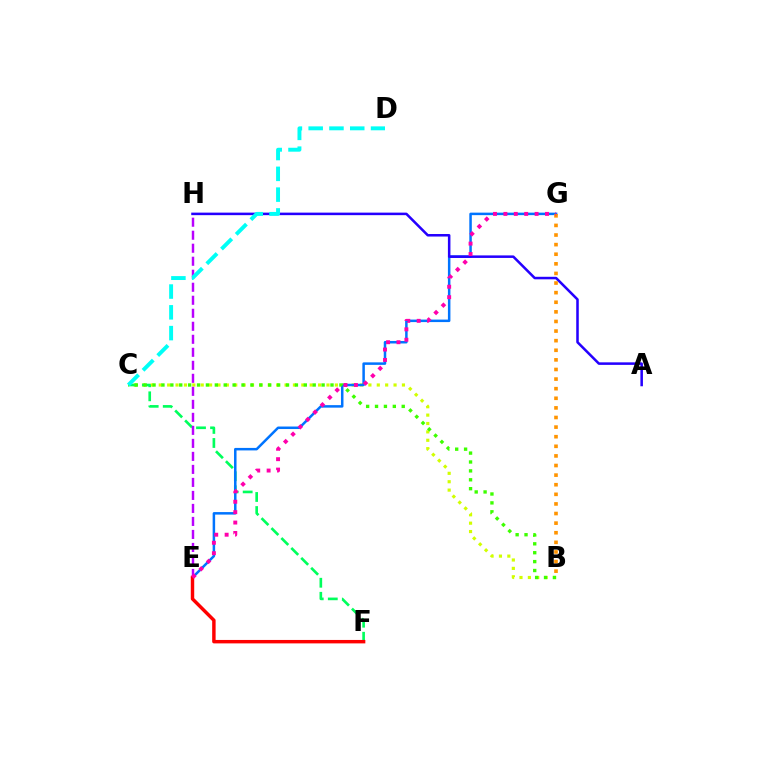{('B', 'C'): [{'color': '#d1ff00', 'line_style': 'dotted', 'thickness': 2.28}, {'color': '#3dff00', 'line_style': 'dotted', 'thickness': 2.42}], ('C', 'F'): [{'color': '#00ff5c', 'line_style': 'dashed', 'thickness': 1.91}], ('E', 'G'): [{'color': '#0074ff', 'line_style': 'solid', 'thickness': 1.8}, {'color': '#ff00ac', 'line_style': 'dotted', 'thickness': 2.83}], ('E', 'H'): [{'color': '#b900ff', 'line_style': 'dashed', 'thickness': 1.77}], ('A', 'H'): [{'color': '#2500ff', 'line_style': 'solid', 'thickness': 1.82}], ('B', 'G'): [{'color': '#ff9400', 'line_style': 'dotted', 'thickness': 2.61}], ('E', 'F'): [{'color': '#ff0000', 'line_style': 'solid', 'thickness': 2.48}], ('C', 'D'): [{'color': '#00fff6', 'line_style': 'dashed', 'thickness': 2.82}]}